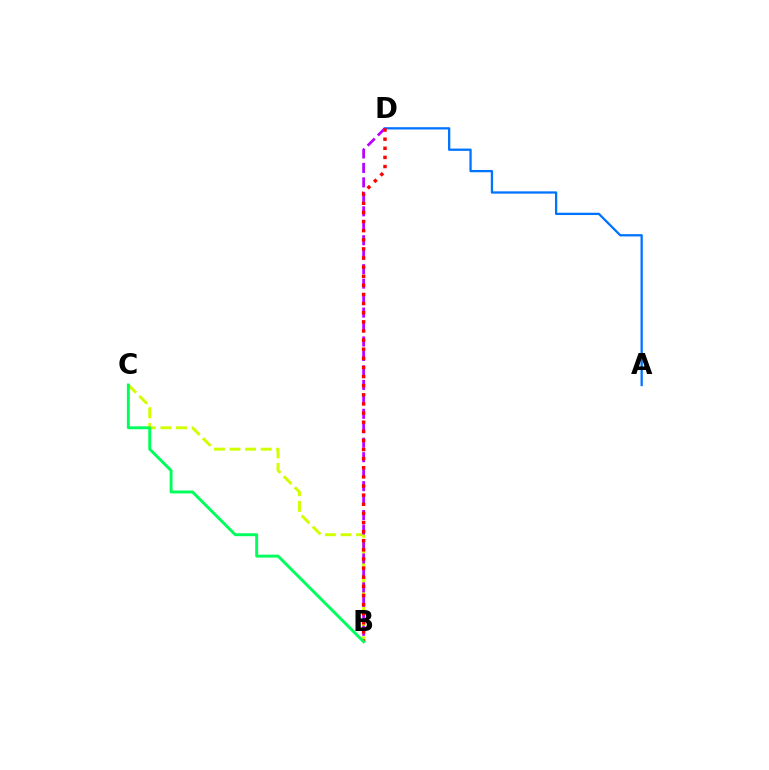{('A', 'D'): [{'color': '#0074ff', 'line_style': 'solid', 'thickness': 1.65}], ('B', 'C'): [{'color': '#d1ff00', 'line_style': 'dashed', 'thickness': 2.12}, {'color': '#00ff5c', 'line_style': 'solid', 'thickness': 2.11}], ('B', 'D'): [{'color': '#b900ff', 'line_style': 'dashed', 'thickness': 1.97}, {'color': '#ff0000', 'line_style': 'dotted', 'thickness': 2.48}]}